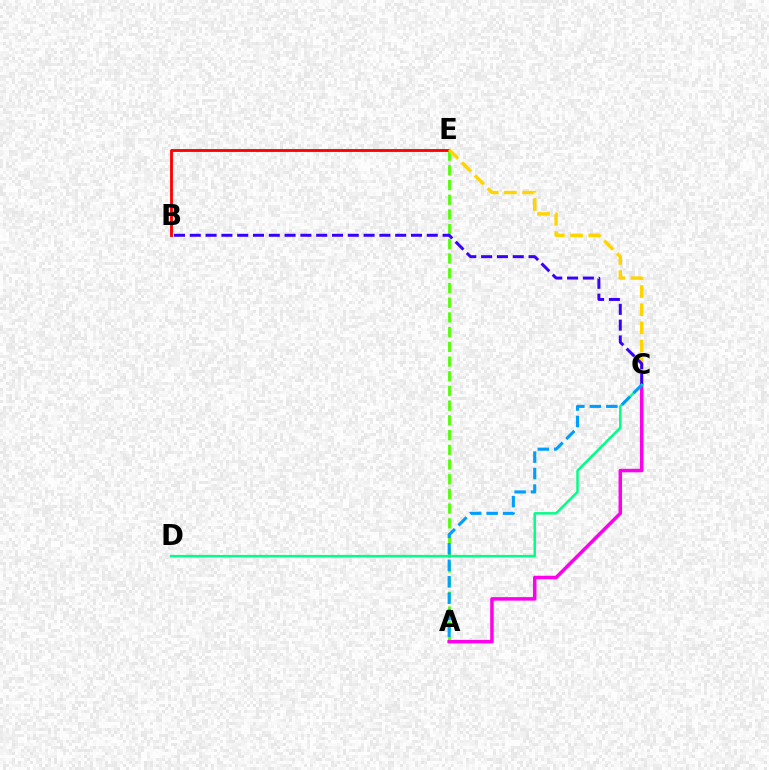{('A', 'E'): [{'color': '#4fff00', 'line_style': 'dashed', 'thickness': 2.0}], ('A', 'C'): [{'color': '#ff00ed', 'line_style': 'solid', 'thickness': 2.52}, {'color': '#009eff', 'line_style': 'dashed', 'thickness': 2.24}], ('B', 'E'): [{'color': '#ff0000', 'line_style': 'solid', 'thickness': 2.04}], ('C', 'E'): [{'color': '#ffd500', 'line_style': 'dashed', 'thickness': 2.47}], ('B', 'C'): [{'color': '#3700ff', 'line_style': 'dashed', 'thickness': 2.15}], ('C', 'D'): [{'color': '#00ff86', 'line_style': 'solid', 'thickness': 1.76}]}